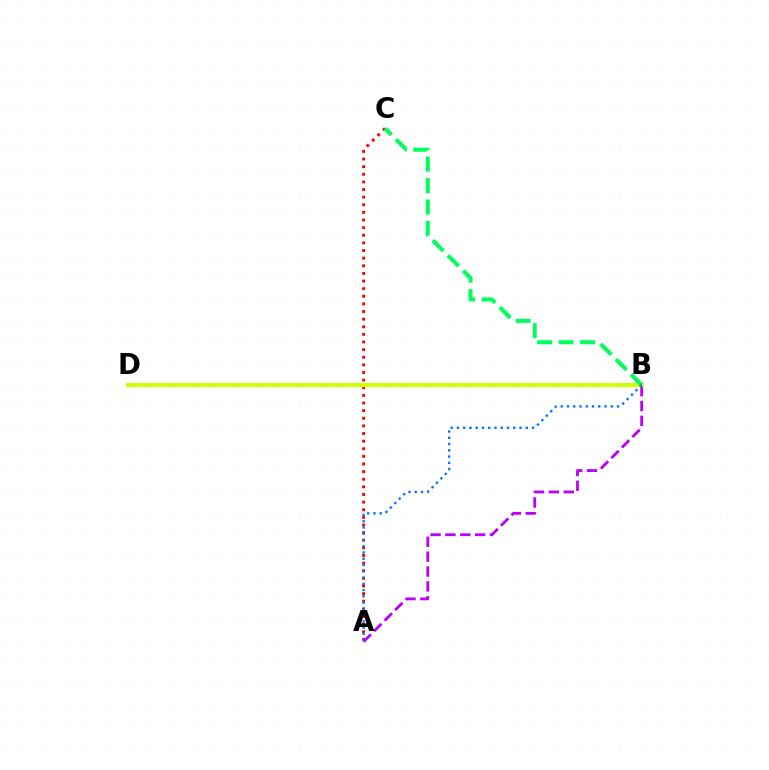{('A', 'C'): [{'color': '#ff0000', 'line_style': 'dotted', 'thickness': 2.07}], ('A', 'B'): [{'color': '#b900ff', 'line_style': 'dashed', 'thickness': 2.02}, {'color': '#0074ff', 'line_style': 'dotted', 'thickness': 1.7}], ('B', 'D'): [{'color': '#d1ff00', 'line_style': 'solid', 'thickness': 2.87}], ('B', 'C'): [{'color': '#00ff5c', 'line_style': 'dashed', 'thickness': 2.91}]}